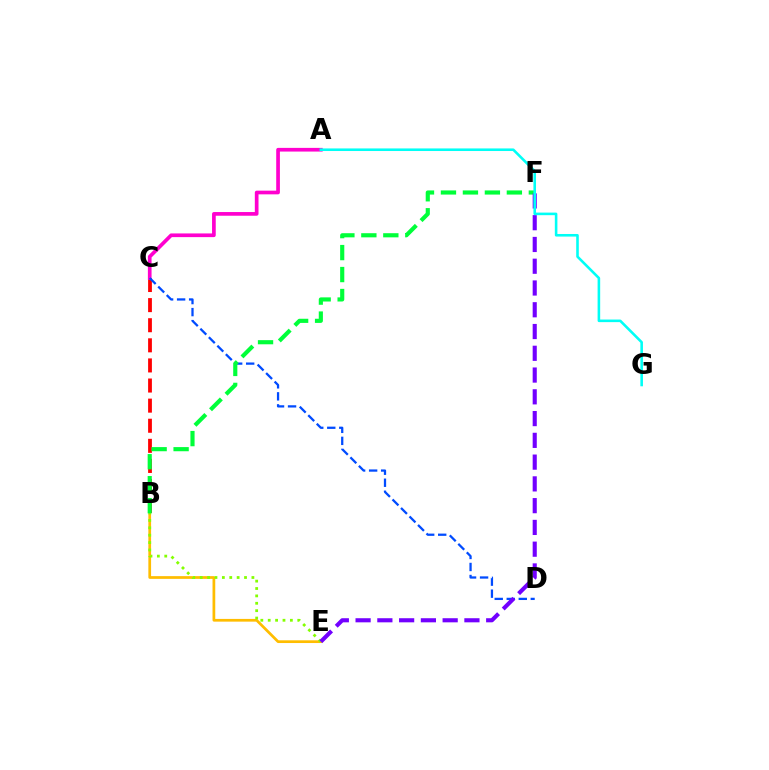{('B', 'C'): [{'color': '#ff0000', 'line_style': 'dashed', 'thickness': 2.73}], ('A', 'C'): [{'color': '#ff00cf', 'line_style': 'solid', 'thickness': 2.66}], ('B', 'E'): [{'color': '#ffbd00', 'line_style': 'solid', 'thickness': 1.96}, {'color': '#84ff00', 'line_style': 'dotted', 'thickness': 2.01}], ('C', 'D'): [{'color': '#004bff', 'line_style': 'dashed', 'thickness': 1.63}], ('B', 'F'): [{'color': '#00ff39', 'line_style': 'dashed', 'thickness': 2.98}], ('E', 'F'): [{'color': '#7200ff', 'line_style': 'dashed', 'thickness': 2.96}], ('A', 'G'): [{'color': '#00fff6', 'line_style': 'solid', 'thickness': 1.86}]}